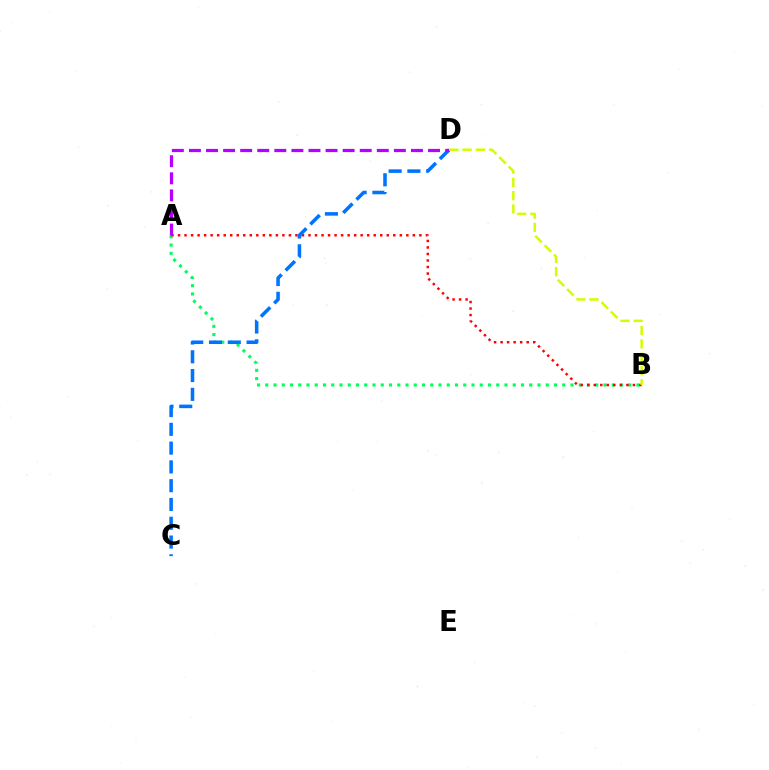{('A', 'B'): [{'color': '#00ff5c', 'line_style': 'dotted', 'thickness': 2.24}, {'color': '#ff0000', 'line_style': 'dotted', 'thickness': 1.77}], ('C', 'D'): [{'color': '#0074ff', 'line_style': 'dashed', 'thickness': 2.55}], ('A', 'D'): [{'color': '#b900ff', 'line_style': 'dashed', 'thickness': 2.32}], ('B', 'D'): [{'color': '#d1ff00', 'line_style': 'dashed', 'thickness': 1.8}]}